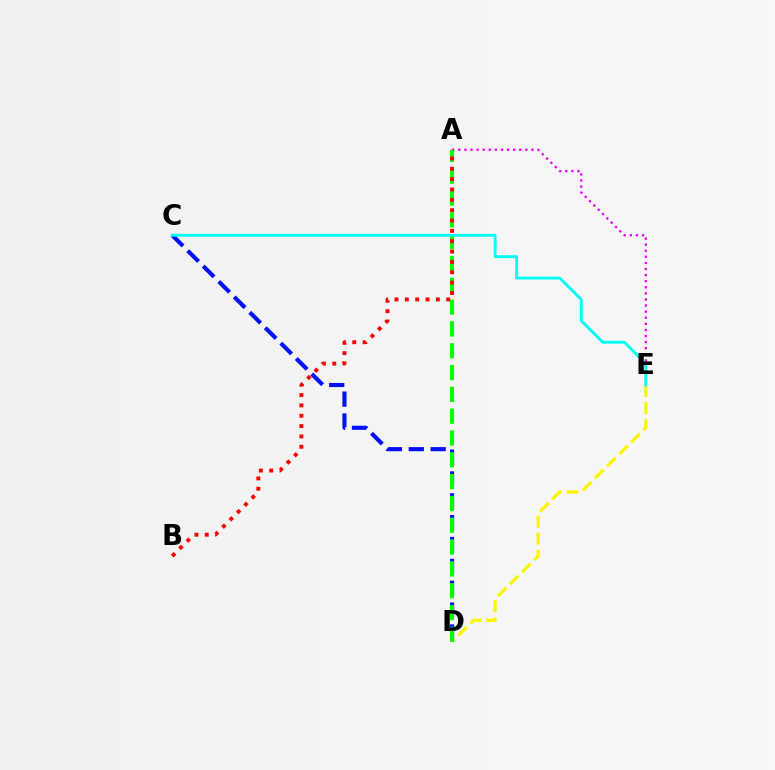{('A', 'E'): [{'color': '#ee00ff', 'line_style': 'dotted', 'thickness': 1.66}], ('D', 'E'): [{'color': '#fcf500', 'line_style': 'dashed', 'thickness': 2.32}], ('C', 'D'): [{'color': '#0010ff', 'line_style': 'dashed', 'thickness': 2.97}], ('A', 'D'): [{'color': '#08ff00', 'line_style': 'dashed', 'thickness': 2.96}], ('A', 'B'): [{'color': '#ff0000', 'line_style': 'dotted', 'thickness': 2.81}], ('C', 'E'): [{'color': '#00fff6', 'line_style': 'solid', 'thickness': 2.04}]}